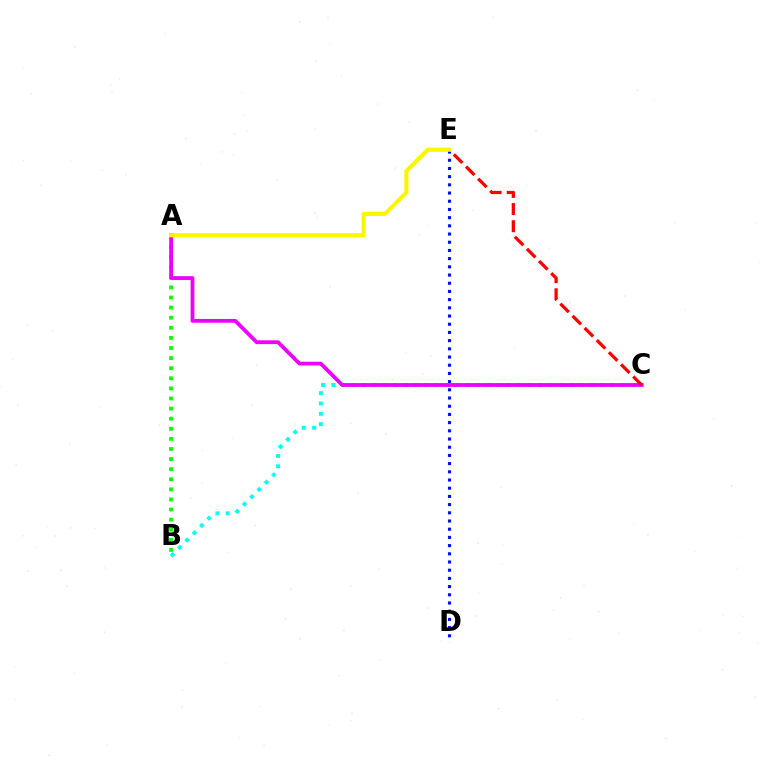{('A', 'B'): [{'color': '#08ff00', 'line_style': 'dotted', 'thickness': 2.74}], ('D', 'E'): [{'color': '#0010ff', 'line_style': 'dotted', 'thickness': 2.23}], ('B', 'C'): [{'color': '#00fff6', 'line_style': 'dotted', 'thickness': 2.81}], ('A', 'C'): [{'color': '#ee00ff', 'line_style': 'solid', 'thickness': 2.73}], ('C', 'E'): [{'color': '#ff0000', 'line_style': 'dashed', 'thickness': 2.33}], ('A', 'E'): [{'color': '#fcf500', 'line_style': 'solid', 'thickness': 2.96}]}